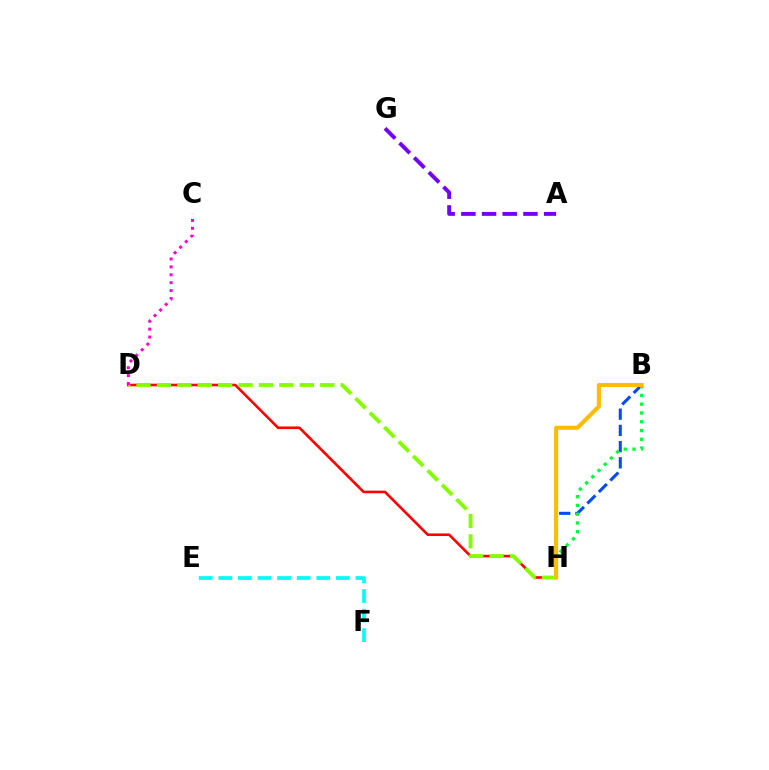{('B', 'H'): [{'color': '#004bff', 'line_style': 'dashed', 'thickness': 2.2}, {'color': '#00ff39', 'line_style': 'dotted', 'thickness': 2.38}, {'color': '#ffbd00', 'line_style': 'solid', 'thickness': 2.94}], ('D', 'H'): [{'color': '#ff0000', 'line_style': 'solid', 'thickness': 1.87}, {'color': '#84ff00', 'line_style': 'dashed', 'thickness': 2.77}], ('E', 'F'): [{'color': '#00fff6', 'line_style': 'dashed', 'thickness': 2.66}], ('A', 'G'): [{'color': '#7200ff', 'line_style': 'dashed', 'thickness': 2.81}], ('C', 'D'): [{'color': '#ff00cf', 'line_style': 'dotted', 'thickness': 2.15}]}